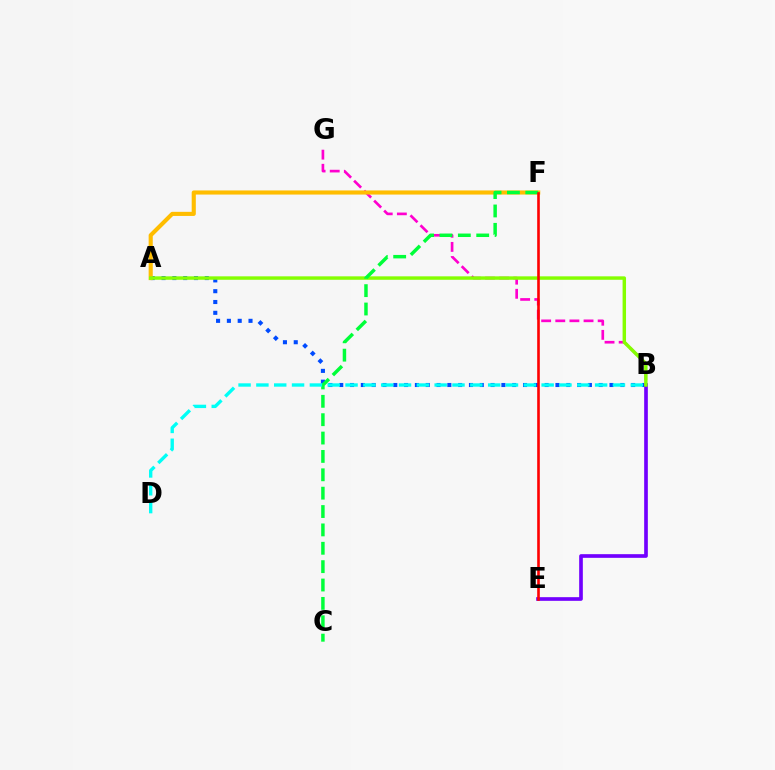{('A', 'B'): [{'color': '#004bff', 'line_style': 'dotted', 'thickness': 2.94}, {'color': '#84ff00', 'line_style': 'solid', 'thickness': 2.48}], ('B', 'G'): [{'color': '#ff00cf', 'line_style': 'dashed', 'thickness': 1.92}], ('B', 'E'): [{'color': '#7200ff', 'line_style': 'solid', 'thickness': 2.64}], ('A', 'F'): [{'color': '#ffbd00', 'line_style': 'solid', 'thickness': 2.96}], ('C', 'F'): [{'color': '#00ff39', 'line_style': 'dashed', 'thickness': 2.5}], ('B', 'D'): [{'color': '#00fff6', 'line_style': 'dashed', 'thickness': 2.42}], ('E', 'F'): [{'color': '#ff0000', 'line_style': 'solid', 'thickness': 1.88}]}